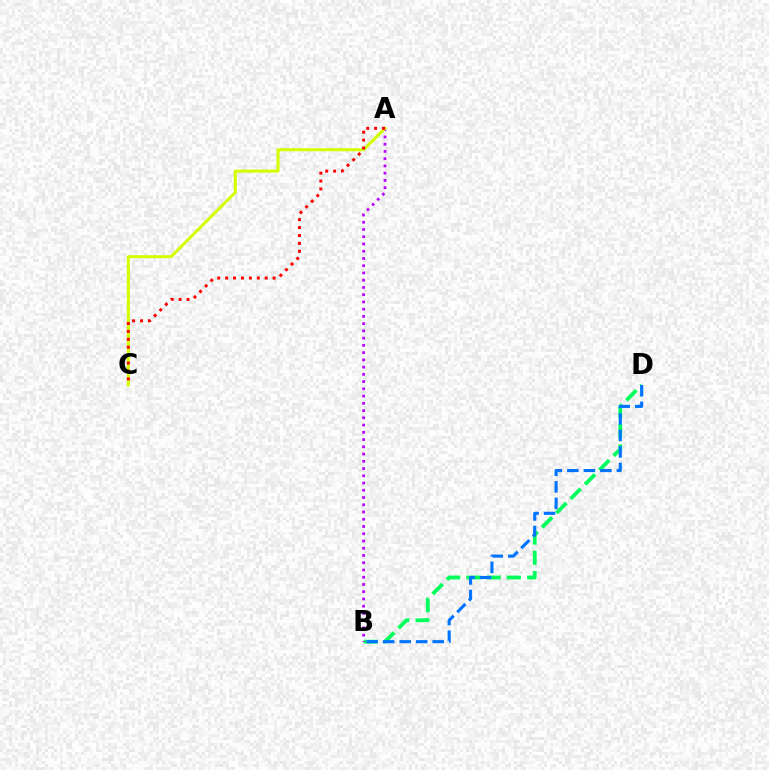{('B', 'D'): [{'color': '#00ff5c', 'line_style': 'dashed', 'thickness': 2.75}, {'color': '#0074ff', 'line_style': 'dashed', 'thickness': 2.24}], ('A', 'B'): [{'color': '#b900ff', 'line_style': 'dotted', 'thickness': 1.97}], ('A', 'C'): [{'color': '#d1ff00', 'line_style': 'solid', 'thickness': 2.17}, {'color': '#ff0000', 'line_style': 'dotted', 'thickness': 2.15}]}